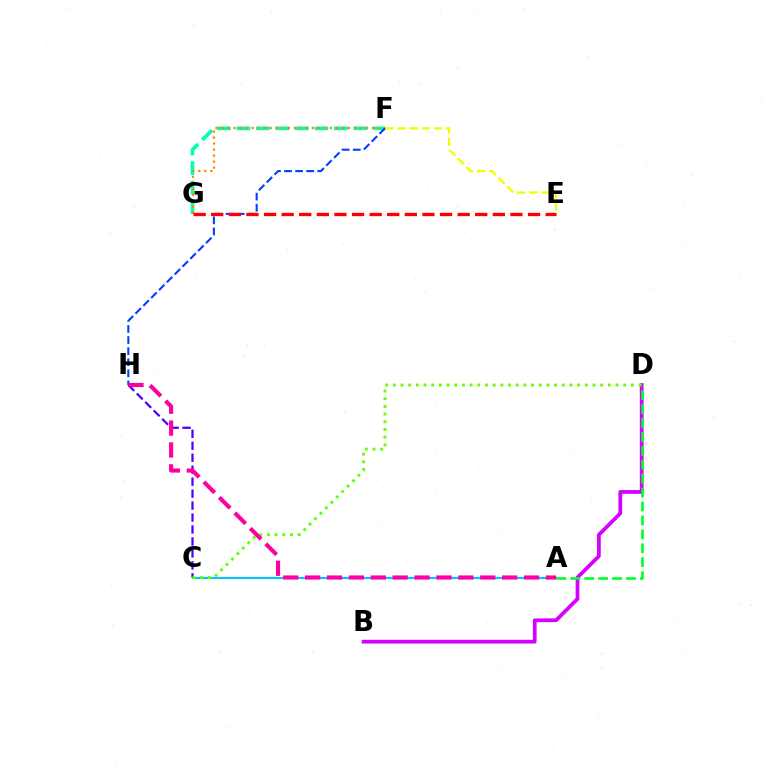{('F', 'G'): [{'color': '#00ffaf', 'line_style': 'dashed', 'thickness': 2.65}, {'color': '#ff8800', 'line_style': 'dotted', 'thickness': 1.64}], ('E', 'F'): [{'color': '#eeff00', 'line_style': 'dashed', 'thickness': 1.66}], ('A', 'C'): [{'color': '#00c7ff', 'line_style': 'solid', 'thickness': 1.52}], ('F', 'H'): [{'color': '#003fff', 'line_style': 'dashed', 'thickness': 1.51}], ('B', 'D'): [{'color': '#d600ff', 'line_style': 'solid', 'thickness': 2.7}], ('C', 'H'): [{'color': '#4f00ff', 'line_style': 'dashed', 'thickness': 1.63}], ('C', 'D'): [{'color': '#66ff00', 'line_style': 'dotted', 'thickness': 2.09}], ('A', 'D'): [{'color': '#00ff27', 'line_style': 'dashed', 'thickness': 1.89}], ('E', 'G'): [{'color': '#ff0000', 'line_style': 'dashed', 'thickness': 2.39}], ('A', 'H'): [{'color': '#ff00a0', 'line_style': 'dashed', 'thickness': 2.97}]}